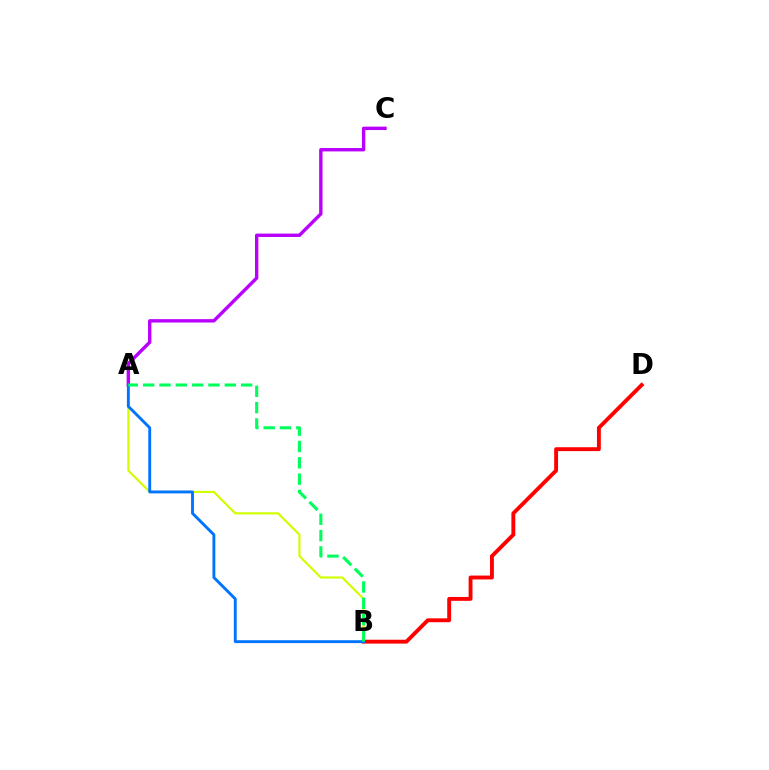{('B', 'D'): [{'color': '#ff0000', 'line_style': 'solid', 'thickness': 2.79}], ('A', 'B'): [{'color': '#d1ff00', 'line_style': 'solid', 'thickness': 1.57}, {'color': '#0074ff', 'line_style': 'solid', 'thickness': 2.08}, {'color': '#00ff5c', 'line_style': 'dashed', 'thickness': 2.22}], ('A', 'C'): [{'color': '#b900ff', 'line_style': 'solid', 'thickness': 2.44}]}